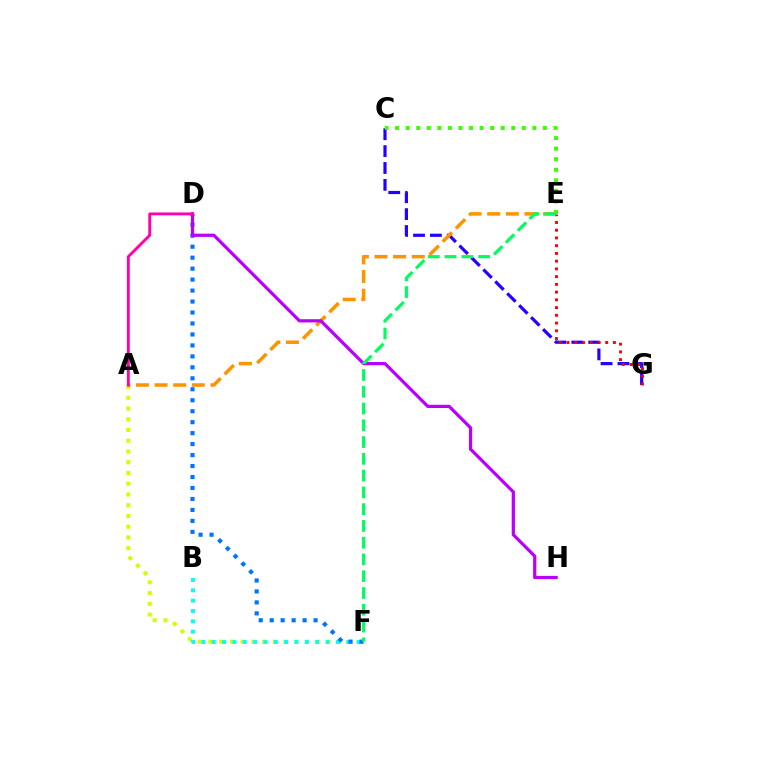{('A', 'F'): [{'color': '#d1ff00', 'line_style': 'dotted', 'thickness': 2.92}], ('B', 'F'): [{'color': '#00fff6', 'line_style': 'dotted', 'thickness': 2.81}], ('C', 'G'): [{'color': '#2500ff', 'line_style': 'dashed', 'thickness': 2.29}], ('A', 'E'): [{'color': '#ff9400', 'line_style': 'dashed', 'thickness': 2.53}], ('E', 'G'): [{'color': '#ff0000', 'line_style': 'dotted', 'thickness': 2.1}], ('D', 'F'): [{'color': '#0074ff', 'line_style': 'dotted', 'thickness': 2.98}], ('D', 'H'): [{'color': '#b900ff', 'line_style': 'solid', 'thickness': 2.32}], ('A', 'D'): [{'color': '#ff00ac', 'line_style': 'solid', 'thickness': 2.07}], ('C', 'E'): [{'color': '#3dff00', 'line_style': 'dotted', 'thickness': 2.87}], ('E', 'F'): [{'color': '#00ff5c', 'line_style': 'dashed', 'thickness': 2.28}]}